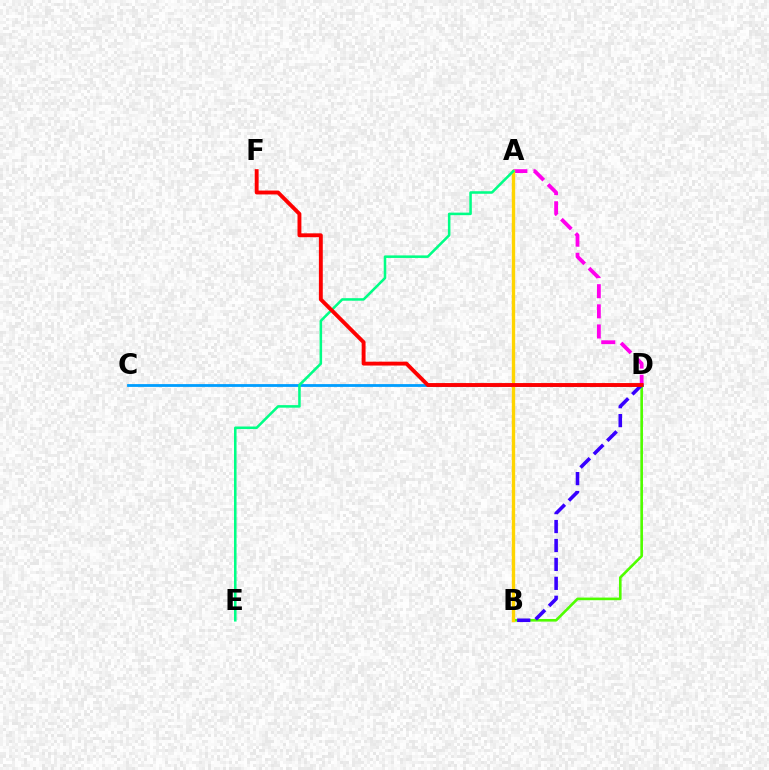{('C', 'D'): [{'color': '#009eff', 'line_style': 'solid', 'thickness': 2.01}], ('B', 'D'): [{'color': '#4fff00', 'line_style': 'solid', 'thickness': 1.89}, {'color': '#3700ff', 'line_style': 'dashed', 'thickness': 2.57}], ('A', 'D'): [{'color': '#ff00ed', 'line_style': 'dashed', 'thickness': 2.73}], ('A', 'B'): [{'color': '#ffd500', 'line_style': 'solid', 'thickness': 2.42}], ('A', 'E'): [{'color': '#00ff86', 'line_style': 'solid', 'thickness': 1.83}], ('D', 'F'): [{'color': '#ff0000', 'line_style': 'solid', 'thickness': 2.8}]}